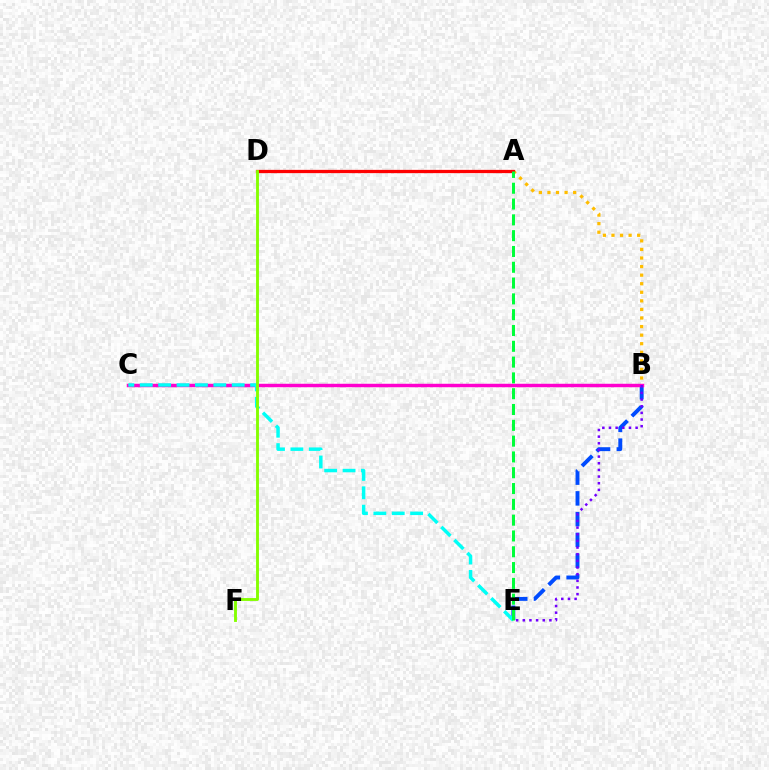{('A', 'B'): [{'color': '#ffbd00', 'line_style': 'dotted', 'thickness': 2.33}], ('B', 'E'): [{'color': '#004bff', 'line_style': 'dashed', 'thickness': 2.82}, {'color': '#7200ff', 'line_style': 'dotted', 'thickness': 1.81}], ('B', 'C'): [{'color': '#ff00cf', 'line_style': 'solid', 'thickness': 2.48}], ('A', 'D'): [{'color': '#ff0000', 'line_style': 'solid', 'thickness': 2.35}], ('C', 'E'): [{'color': '#00fff6', 'line_style': 'dashed', 'thickness': 2.5}], ('D', 'F'): [{'color': '#84ff00', 'line_style': 'solid', 'thickness': 2.07}], ('A', 'E'): [{'color': '#00ff39', 'line_style': 'dashed', 'thickness': 2.15}]}